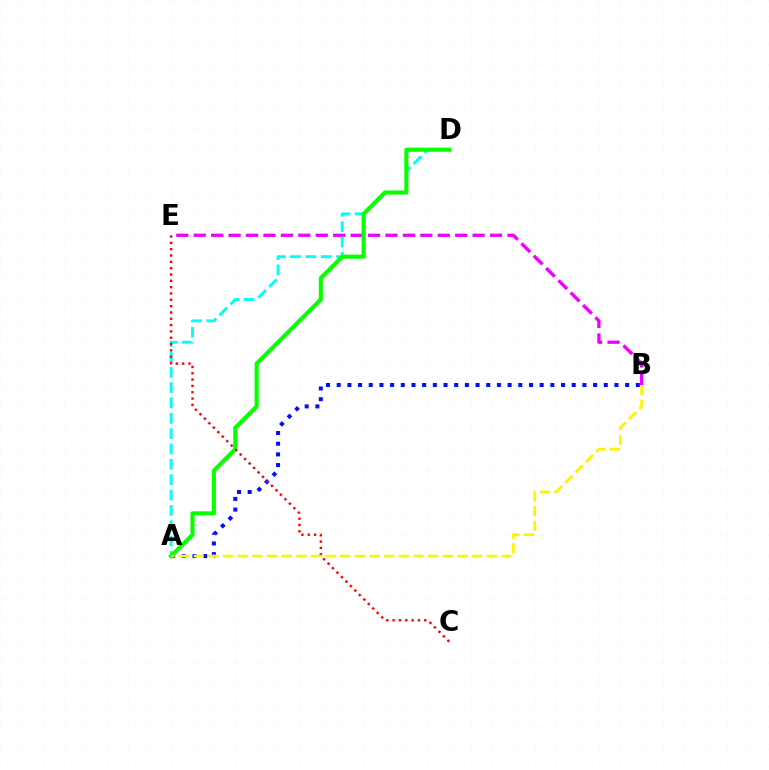{('B', 'E'): [{'color': '#ee00ff', 'line_style': 'dashed', 'thickness': 2.37}], ('A', 'B'): [{'color': '#0010ff', 'line_style': 'dotted', 'thickness': 2.9}, {'color': '#fcf500', 'line_style': 'dashed', 'thickness': 1.99}], ('A', 'D'): [{'color': '#00fff6', 'line_style': 'dashed', 'thickness': 2.09}, {'color': '#08ff00', 'line_style': 'solid', 'thickness': 2.94}], ('C', 'E'): [{'color': '#ff0000', 'line_style': 'dotted', 'thickness': 1.72}]}